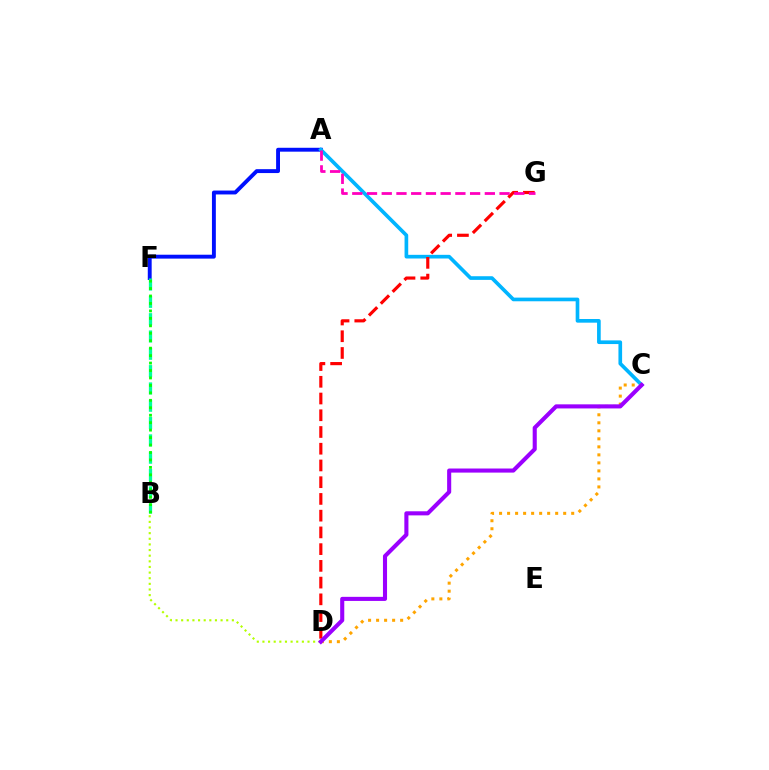{('A', 'F'): [{'color': '#0010ff', 'line_style': 'solid', 'thickness': 2.8}], ('B', 'F'): [{'color': '#00ff9d', 'line_style': 'dashed', 'thickness': 2.35}, {'color': '#08ff00', 'line_style': 'dotted', 'thickness': 2.02}], ('A', 'C'): [{'color': '#00b5ff', 'line_style': 'solid', 'thickness': 2.64}], ('D', 'G'): [{'color': '#ff0000', 'line_style': 'dashed', 'thickness': 2.27}], ('A', 'G'): [{'color': '#ff00bd', 'line_style': 'dashed', 'thickness': 2.0}], ('C', 'D'): [{'color': '#ffa500', 'line_style': 'dotted', 'thickness': 2.18}, {'color': '#9b00ff', 'line_style': 'solid', 'thickness': 2.94}], ('B', 'D'): [{'color': '#b3ff00', 'line_style': 'dotted', 'thickness': 1.53}]}